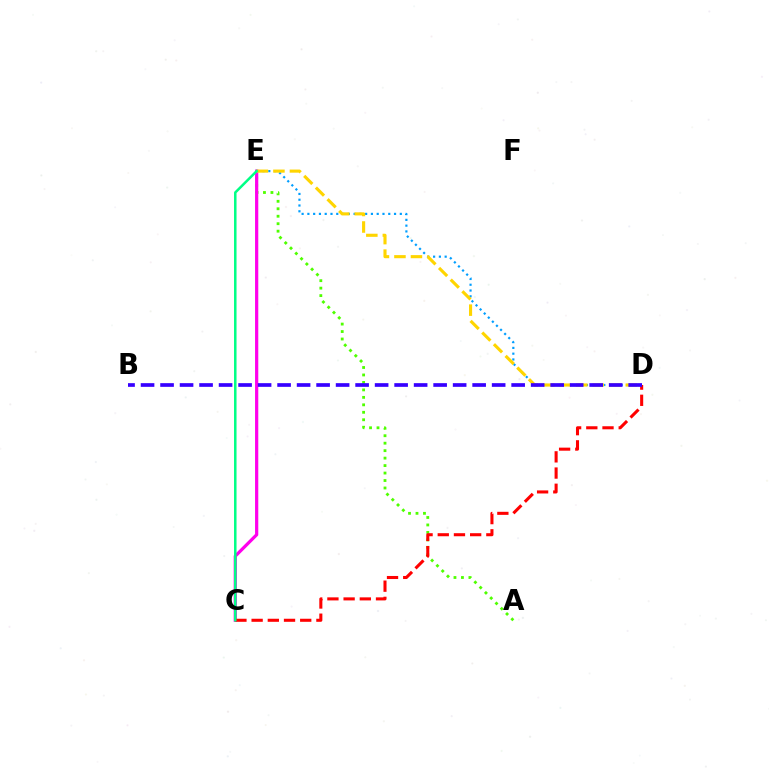{('A', 'E'): [{'color': '#4fff00', 'line_style': 'dotted', 'thickness': 2.03}], ('D', 'E'): [{'color': '#009eff', 'line_style': 'dotted', 'thickness': 1.57}, {'color': '#ffd500', 'line_style': 'dashed', 'thickness': 2.24}], ('C', 'E'): [{'color': '#ff00ed', 'line_style': 'solid', 'thickness': 2.32}, {'color': '#00ff86', 'line_style': 'solid', 'thickness': 1.81}], ('C', 'D'): [{'color': '#ff0000', 'line_style': 'dashed', 'thickness': 2.2}], ('B', 'D'): [{'color': '#3700ff', 'line_style': 'dashed', 'thickness': 2.65}]}